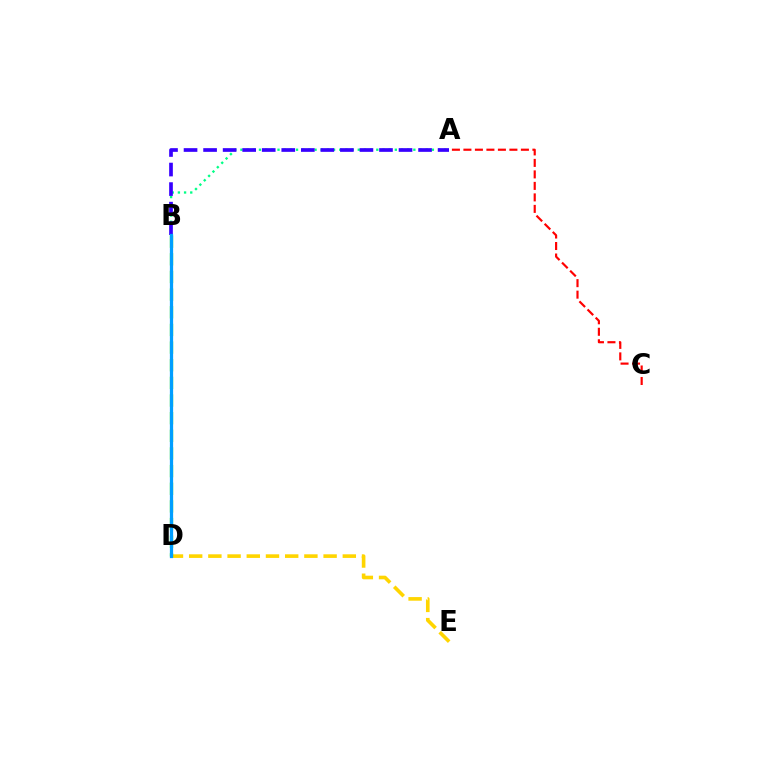{('A', 'C'): [{'color': '#ff0000', 'line_style': 'dashed', 'thickness': 1.56}], ('A', 'B'): [{'color': '#00ff86', 'line_style': 'dotted', 'thickness': 1.68}, {'color': '#3700ff', 'line_style': 'dashed', 'thickness': 2.66}], ('D', 'E'): [{'color': '#ffd500', 'line_style': 'dashed', 'thickness': 2.61}], ('B', 'D'): [{'color': '#4fff00', 'line_style': 'dashed', 'thickness': 2.4}, {'color': '#ff00ed', 'line_style': 'solid', 'thickness': 1.89}, {'color': '#009eff', 'line_style': 'solid', 'thickness': 2.34}]}